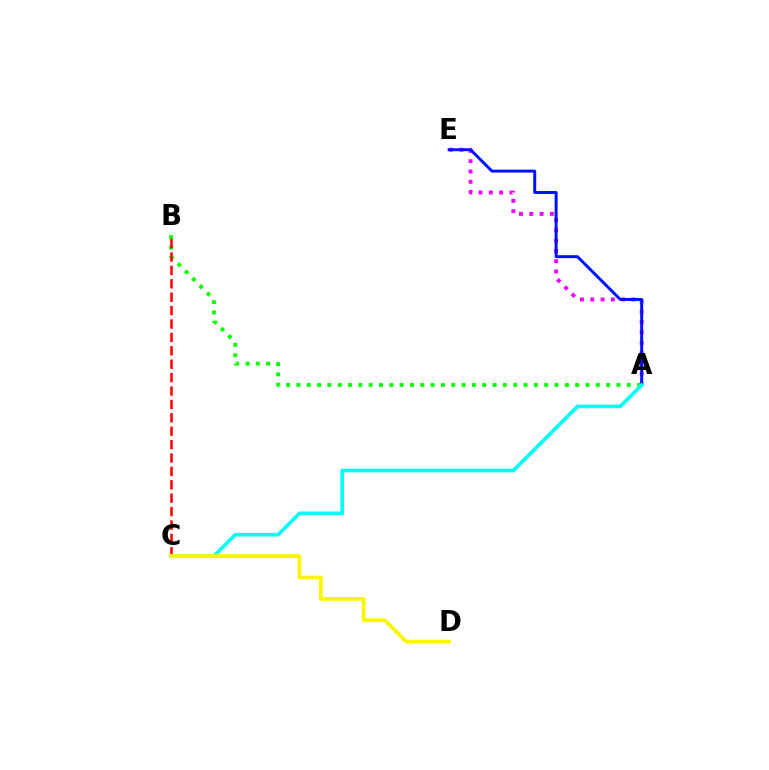{('A', 'B'): [{'color': '#08ff00', 'line_style': 'dotted', 'thickness': 2.81}], ('A', 'E'): [{'color': '#ee00ff', 'line_style': 'dotted', 'thickness': 2.8}, {'color': '#0010ff', 'line_style': 'solid', 'thickness': 2.13}], ('B', 'C'): [{'color': '#ff0000', 'line_style': 'dashed', 'thickness': 1.82}], ('A', 'C'): [{'color': '#00fff6', 'line_style': 'solid', 'thickness': 2.62}], ('C', 'D'): [{'color': '#fcf500', 'line_style': 'solid', 'thickness': 2.71}]}